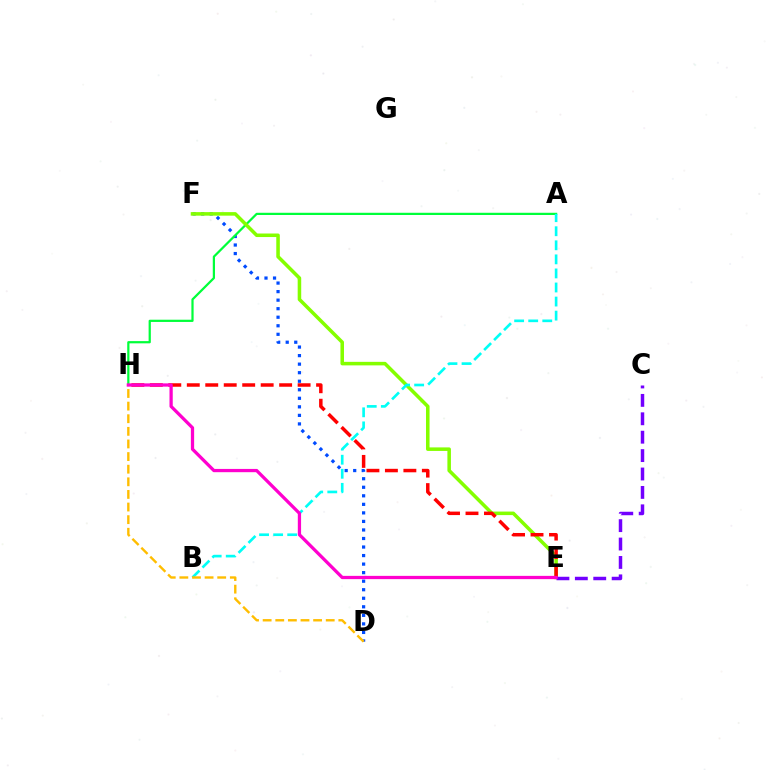{('D', 'F'): [{'color': '#004bff', 'line_style': 'dotted', 'thickness': 2.32}], ('A', 'H'): [{'color': '#00ff39', 'line_style': 'solid', 'thickness': 1.6}], ('E', 'F'): [{'color': '#84ff00', 'line_style': 'solid', 'thickness': 2.55}], ('E', 'H'): [{'color': '#ff0000', 'line_style': 'dashed', 'thickness': 2.51}, {'color': '#ff00cf', 'line_style': 'solid', 'thickness': 2.35}], ('A', 'B'): [{'color': '#00fff6', 'line_style': 'dashed', 'thickness': 1.91}], ('C', 'E'): [{'color': '#7200ff', 'line_style': 'dashed', 'thickness': 2.5}], ('D', 'H'): [{'color': '#ffbd00', 'line_style': 'dashed', 'thickness': 1.71}]}